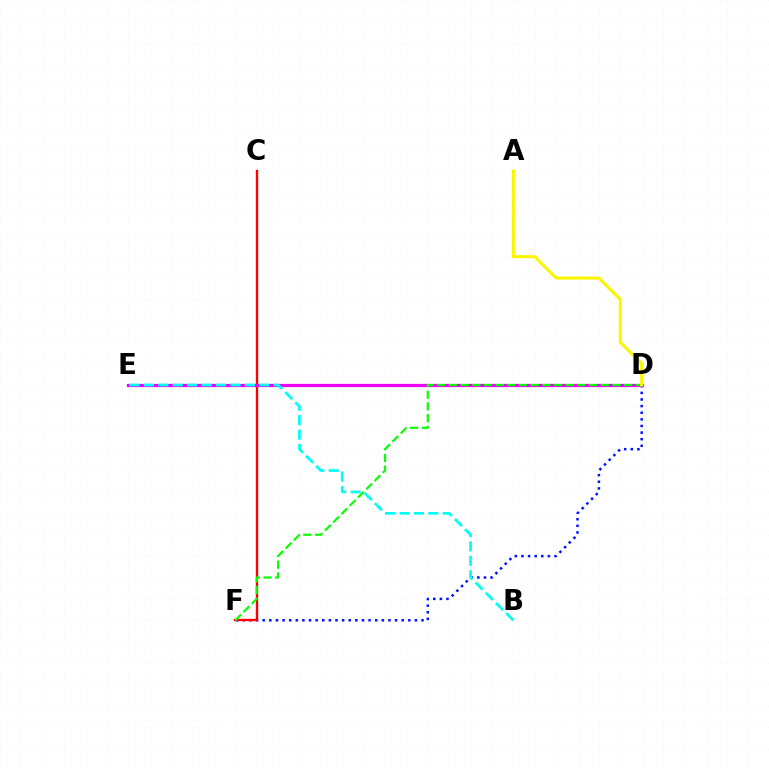{('D', 'F'): [{'color': '#0010ff', 'line_style': 'dotted', 'thickness': 1.8}, {'color': '#08ff00', 'line_style': 'dashed', 'thickness': 1.59}], ('C', 'F'): [{'color': '#ff0000', 'line_style': 'solid', 'thickness': 1.69}], ('D', 'E'): [{'color': '#ee00ff', 'line_style': 'solid', 'thickness': 2.32}], ('A', 'D'): [{'color': '#fcf500', 'line_style': 'solid', 'thickness': 2.21}], ('B', 'E'): [{'color': '#00fff6', 'line_style': 'dashed', 'thickness': 1.96}]}